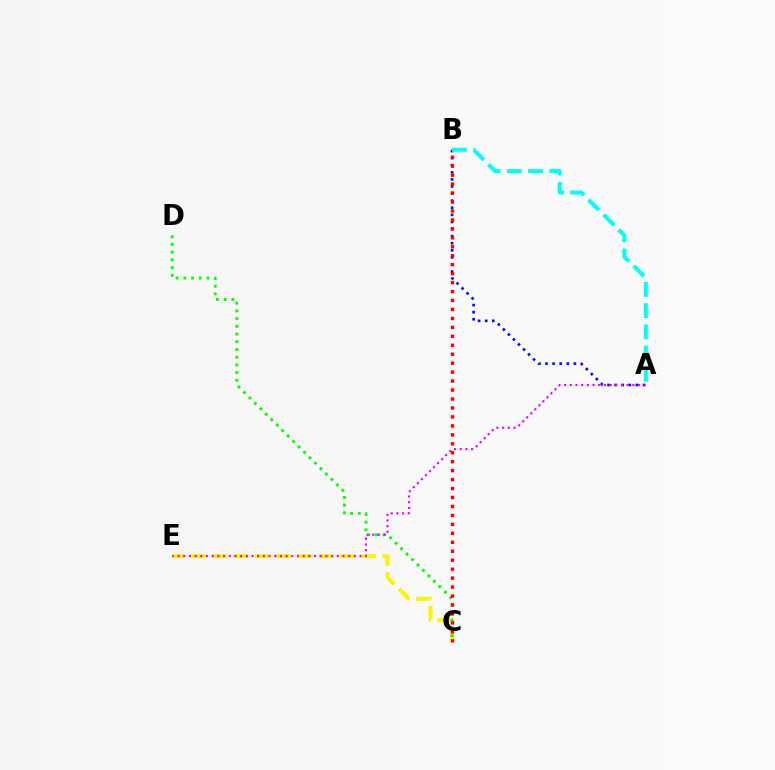{('A', 'B'): [{'color': '#0010ff', 'line_style': 'dotted', 'thickness': 1.93}, {'color': '#00fff6', 'line_style': 'dashed', 'thickness': 2.88}], ('C', 'E'): [{'color': '#fcf500', 'line_style': 'dashed', 'thickness': 2.89}], ('C', 'D'): [{'color': '#08ff00', 'line_style': 'dotted', 'thickness': 2.09}], ('A', 'E'): [{'color': '#ee00ff', 'line_style': 'dotted', 'thickness': 1.55}], ('B', 'C'): [{'color': '#ff0000', 'line_style': 'dotted', 'thickness': 2.43}]}